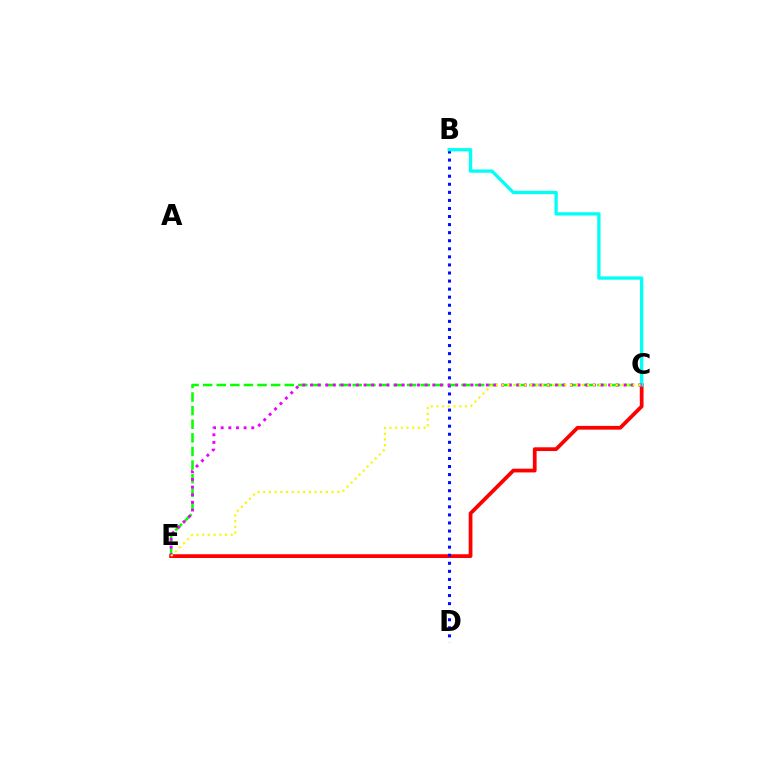{('C', 'E'): [{'color': '#ff0000', 'line_style': 'solid', 'thickness': 2.7}, {'color': '#08ff00', 'line_style': 'dashed', 'thickness': 1.85}, {'color': '#ee00ff', 'line_style': 'dotted', 'thickness': 2.08}, {'color': '#fcf500', 'line_style': 'dotted', 'thickness': 1.55}], ('B', 'D'): [{'color': '#0010ff', 'line_style': 'dotted', 'thickness': 2.19}], ('B', 'C'): [{'color': '#00fff6', 'line_style': 'solid', 'thickness': 2.38}]}